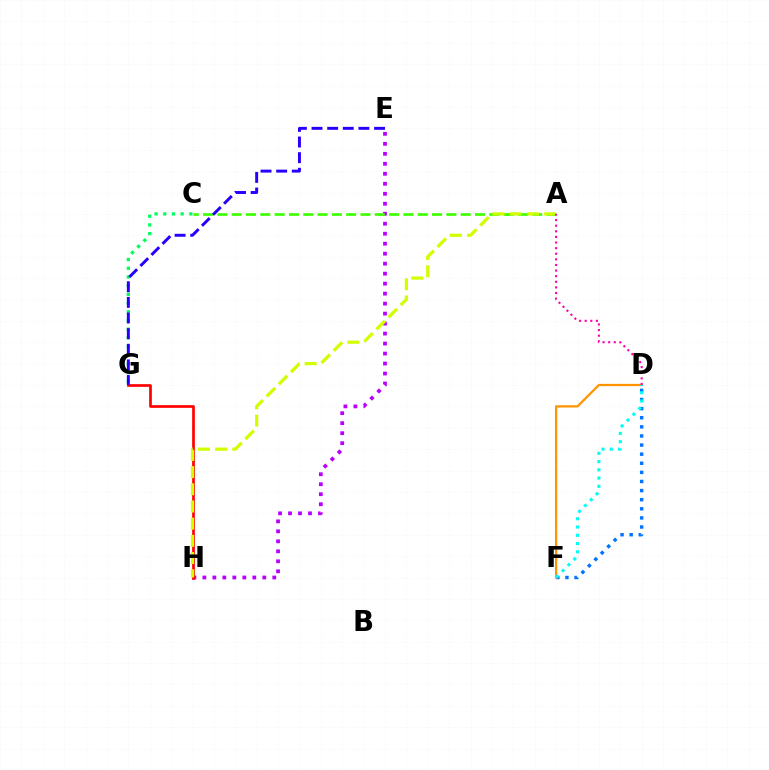{('C', 'G'): [{'color': '#00ff5c', 'line_style': 'dotted', 'thickness': 2.36}], ('D', 'F'): [{'color': '#0074ff', 'line_style': 'dotted', 'thickness': 2.47}, {'color': '#ff9400', 'line_style': 'solid', 'thickness': 1.62}, {'color': '#00fff6', 'line_style': 'dotted', 'thickness': 2.24}], ('E', 'H'): [{'color': '#b900ff', 'line_style': 'dotted', 'thickness': 2.71}], ('A', 'C'): [{'color': '#3dff00', 'line_style': 'dashed', 'thickness': 1.94}], ('G', 'H'): [{'color': '#ff0000', 'line_style': 'solid', 'thickness': 1.94}], ('A', 'H'): [{'color': '#d1ff00', 'line_style': 'dashed', 'thickness': 2.33}], ('A', 'D'): [{'color': '#ff00ac', 'line_style': 'dotted', 'thickness': 1.52}], ('E', 'G'): [{'color': '#2500ff', 'line_style': 'dashed', 'thickness': 2.12}]}